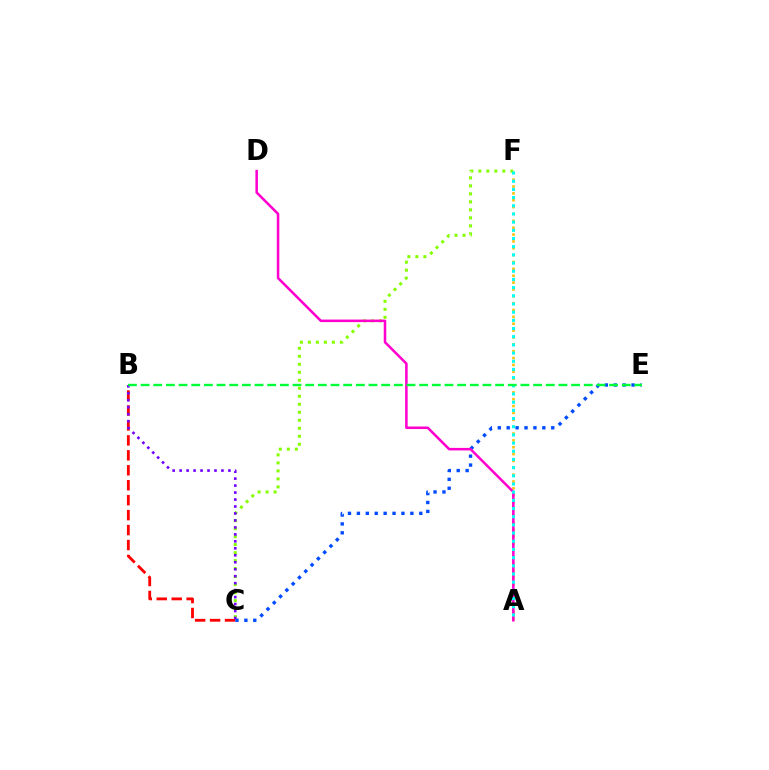{('B', 'C'): [{'color': '#ff0000', 'line_style': 'dashed', 'thickness': 2.03}, {'color': '#7200ff', 'line_style': 'dotted', 'thickness': 1.89}], ('A', 'F'): [{'color': '#ffbd00', 'line_style': 'dotted', 'thickness': 1.86}, {'color': '#00fff6', 'line_style': 'dotted', 'thickness': 2.22}], ('C', 'F'): [{'color': '#84ff00', 'line_style': 'dotted', 'thickness': 2.17}], ('C', 'E'): [{'color': '#004bff', 'line_style': 'dotted', 'thickness': 2.42}], ('A', 'D'): [{'color': '#ff00cf', 'line_style': 'solid', 'thickness': 1.82}], ('B', 'E'): [{'color': '#00ff39', 'line_style': 'dashed', 'thickness': 1.72}]}